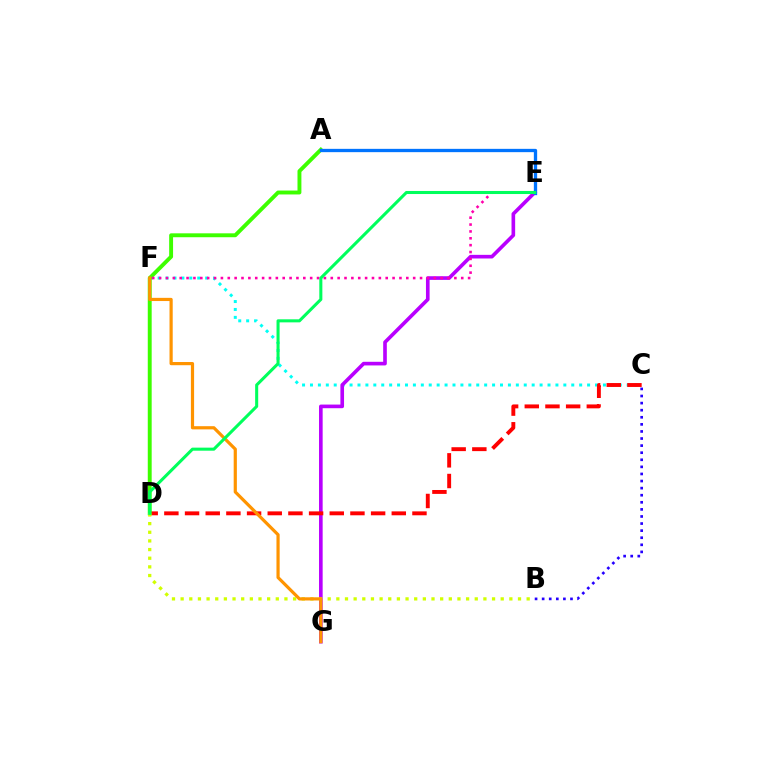{('C', 'F'): [{'color': '#00fff6', 'line_style': 'dotted', 'thickness': 2.15}], ('E', 'G'): [{'color': '#b900ff', 'line_style': 'solid', 'thickness': 2.62}], ('C', 'D'): [{'color': '#ff0000', 'line_style': 'dashed', 'thickness': 2.81}], ('A', 'D'): [{'color': '#3dff00', 'line_style': 'solid', 'thickness': 2.81}], ('E', 'F'): [{'color': '#ff00ac', 'line_style': 'dotted', 'thickness': 1.87}], ('A', 'E'): [{'color': '#0074ff', 'line_style': 'solid', 'thickness': 2.38}], ('B', 'C'): [{'color': '#2500ff', 'line_style': 'dotted', 'thickness': 1.93}], ('B', 'D'): [{'color': '#d1ff00', 'line_style': 'dotted', 'thickness': 2.35}], ('F', 'G'): [{'color': '#ff9400', 'line_style': 'solid', 'thickness': 2.3}], ('D', 'E'): [{'color': '#00ff5c', 'line_style': 'solid', 'thickness': 2.2}]}